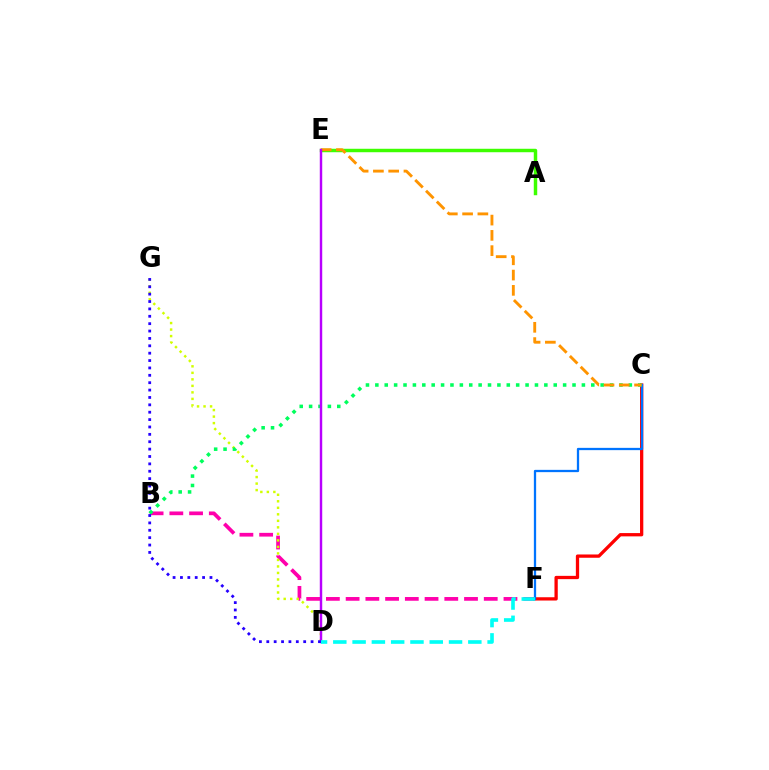{('B', 'F'): [{'color': '#ff00ac', 'line_style': 'dashed', 'thickness': 2.68}], ('C', 'F'): [{'color': '#ff0000', 'line_style': 'solid', 'thickness': 2.37}, {'color': '#0074ff', 'line_style': 'solid', 'thickness': 1.64}], ('A', 'E'): [{'color': '#3dff00', 'line_style': 'solid', 'thickness': 2.49}], ('D', 'G'): [{'color': '#d1ff00', 'line_style': 'dotted', 'thickness': 1.77}, {'color': '#2500ff', 'line_style': 'dotted', 'thickness': 2.0}], ('B', 'C'): [{'color': '#00ff5c', 'line_style': 'dotted', 'thickness': 2.55}], ('C', 'E'): [{'color': '#ff9400', 'line_style': 'dashed', 'thickness': 2.07}], ('D', 'E'): [{'color': '#b900ff', 'line_style': 'solid', 'thickness': 1.75}], ('D', 'F'): [{'color': '#00fff6', 'line_style': 'dashed', 'thickness': 2.62}]}